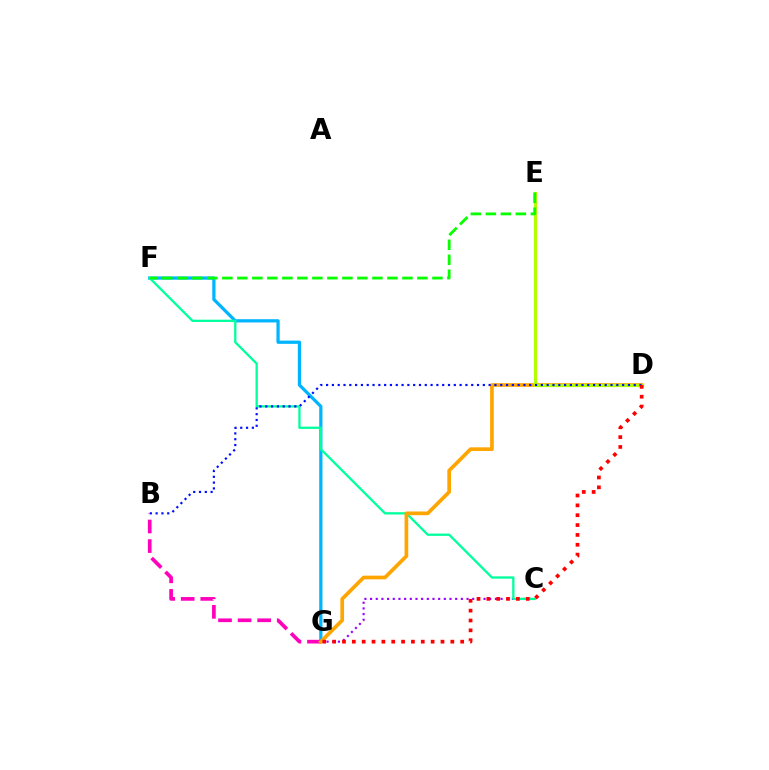{('C', 'G'): [{'color': '#9b00ff', 'line_style': 'dotted', 'thickness': 1.54}], ('F', 'G'): [{'color': '#00b5ff', 'line_style': 'solid', 'thickness': 2.34}], ('B', 'G'): [{'color': '#ff00bd', 'line_style': 'dashed', 'thickness': 2.66}], ('C', 'F'): [{'color': '#00ff9d', 'line_style': 'solid', 'thickness': 1.65}], ('D', 'G'): [{'color': '#ffa500', 'line_style': 'solid', 'thickness': 2.65}, {'color': '#ff0000', 'line_style': 'dotted', 'thickness': 2.68}], ('D', 'E'): [{'color': '#b3ff00', 'line_style': 'solid', 'thickness': 2.3}], ('B', 'D'): [{'color': '#0010ff', 'line_style': 'dotted', 'thickness': 1.58}], ('E', 'F'): [{'color': '#08ff00', 'line_style': 'dashed', 'thickness': 2.04}]}